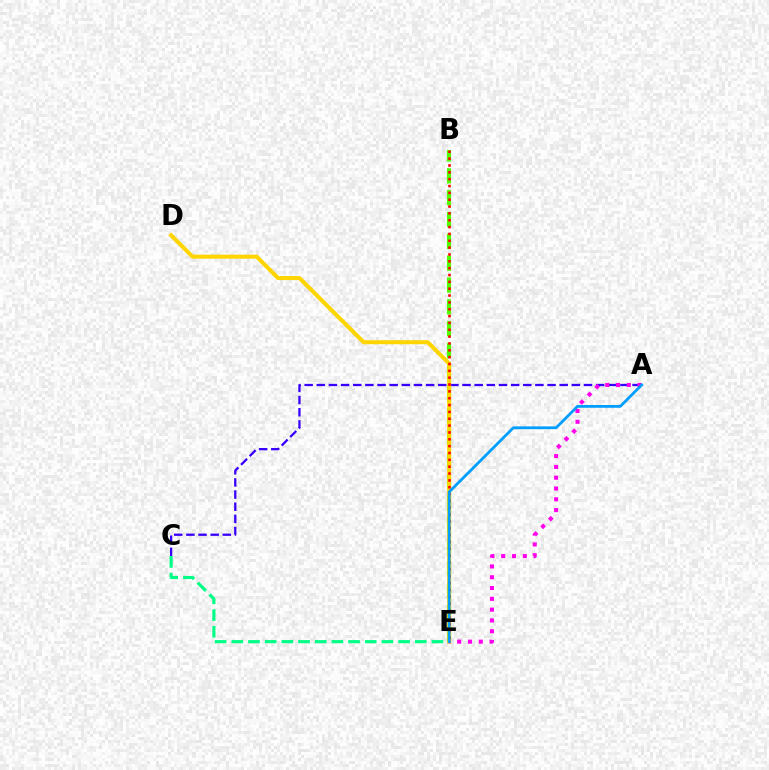{('A', 'C'): [{'color': '#3700ff', 'line_style': 'dashed', 'thickness': 1.65}], ('B', 'E'): [{'color': '#4fff00', 'line_style': 'dashed', 'thickness': 2.97}, {'color': '#ff0000', 'line_style': 'dotted', 'thickness': 1.86}], ('C', 'E'): [{'color': '#00ff86', 'line_style': 'dashed', 'thickness': 2.27}], ('D', 'E'): [{'color': '#ffd500', 'line_style': 'solid', 'thickness': 2.9}], ('A', 'E'): [{'color': '#ff00ed', 'line_style': 'dotted', 'thickness': 2.93}, {'color': '#009eff', 'line_style': 'solid', 'thickness': 2.0}]}